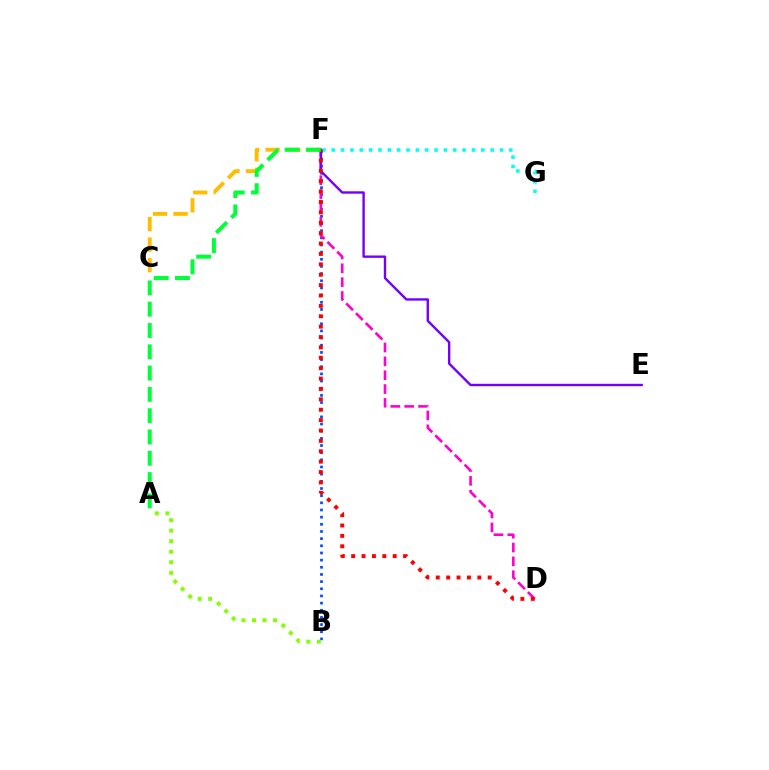{('C', 'F'): [{'color': '#ffbd00', 'line_style': 'dashed', 'thickness': 2.79}], ('B', 'F'): [{'color': '#004bff', 'line_style': 'dotted', 'thickness': 1.95}], ('D', 'F'): [{'color': '#ff00cf', 'line_style': 'dashed', 'thickness': 1.88}, {'color': '#ff0000', 'line_style': 'dotted', 'thickness': 2.82}], ('F', 'G'): [{'color': '#00fff6', 'line_style': 'dotted', 'thickness': 2.54}], ('E', 'F'): [{'color': '#7200ff', 'line_style': 'solid', 'thickness': 1.72}], ('A', 'B'): [{'color': '#84ff00', 'line_style': 'dotted', 'thickness': 2.86}], ('A', 'F'): [{'color': '#00ff39', 'line_style': 'dashed', 'thickness': 2.89}]}